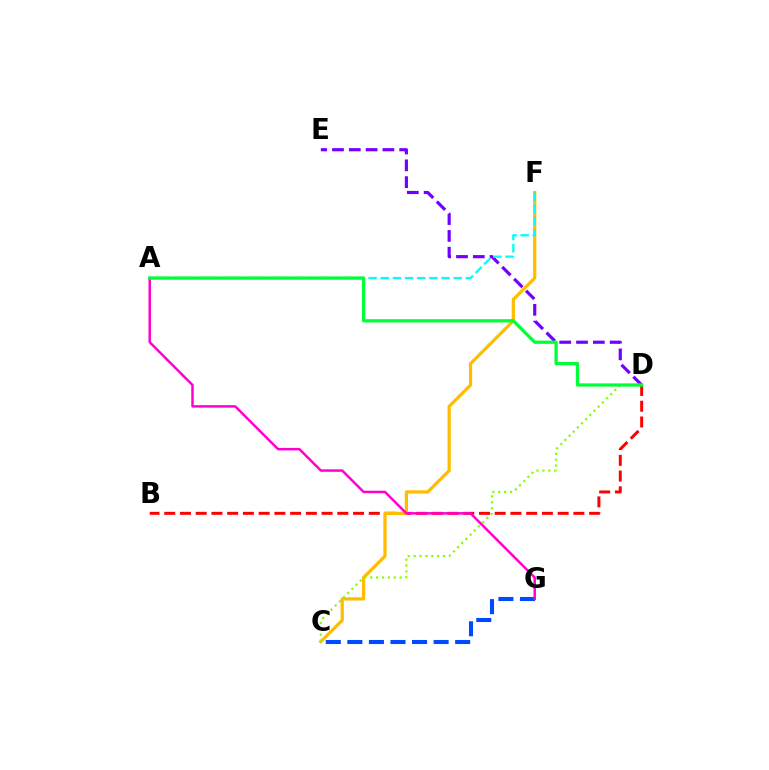{('D', 'E'): [{'color': '#7200ff', 'line_style': 'dashed', 'thickness': 2.28}], ('B', 'D'): [{'color': '#ff0000', 'line_style': 'dashed', 'thickness': 2.14}], ('C', 'G'): [{'color': '#004bff', 'line_style': 'dashed', 'thickness': 2.93}], ('C', 'F'): [{'color': '#ffbd00', 'line_style': 'solid', 'thickness': 2.33}], ('A', 'G'): [{'color': '#ff00cf', 'line_style': 'solid', 'thickness': 1.78}], ('A', 'F'): [{'color': '#00fff6', 'line_style': 'dashed', 'thickness': 1.65}], ('C', 'D'): [{'color': '#84ff00', 'line_style': 'dotted', 'thickness': 1.6}], ('A', 'D'): [{'color': '#00ff39', 'line_style': 'solid', 'thickness': 2.36}]}